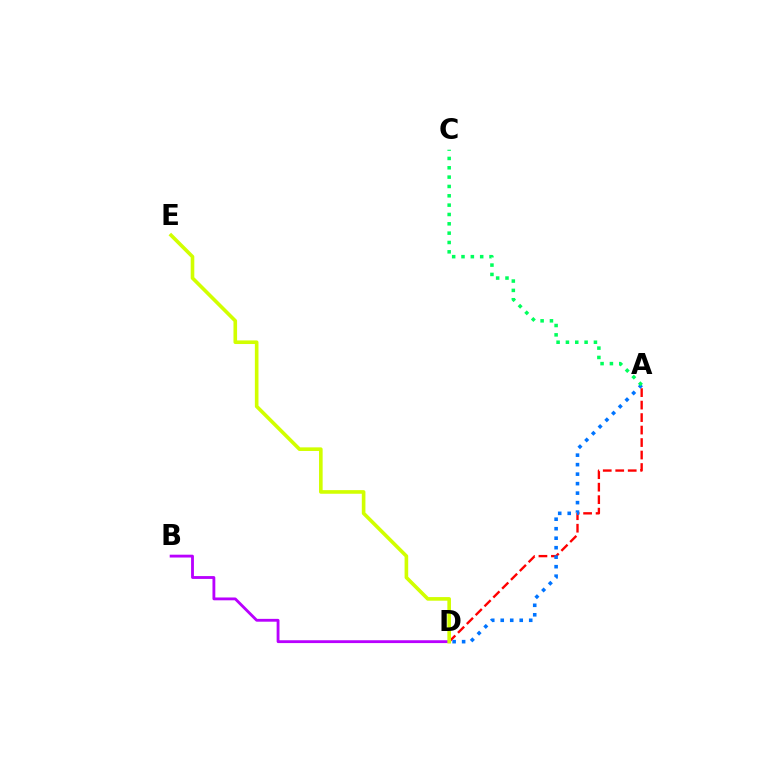{('B', 'D'): [{'color': '#b900ff', 'line_style': 'solid', 'thickness': 2.04}], ('A', 'D'): [{'color': '#ff0000', 'line_style': 'dashed', 'thickness': 1.7}, {'color': '#0074ff', 'line_style': 'dotted', 'thickness': 2.58}], ('D', 'E'): [{'color': '#d1ff00', 'line_style': 'solid', 'thickness': 2.61}], ('A', 'C'): [{'color': '#00ff5c', 'line_style': 'dotted', 'thickness': 2.54}]}